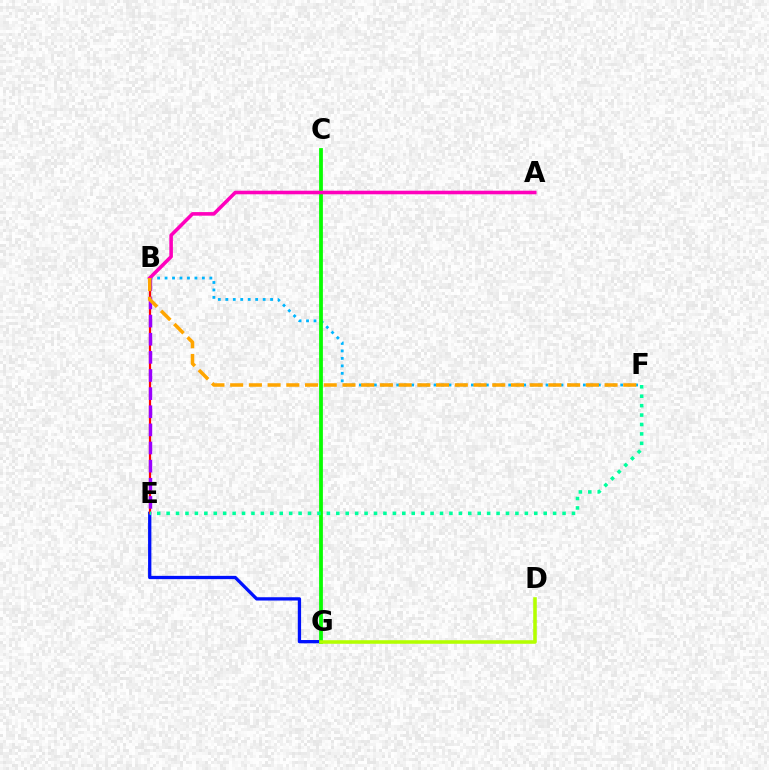{('B', 'F'): [{'color': '#00b5ff', 'line_style': 'dotted', 'thickness': 2.03}, {'color': '#ffa500', 'line_style': 'dashed', 'thickness': 2.54}], ('E', 'G'): [{'color': '#0010ff', 'line_style': 'solid', 'thickness': 2.37}], ('B', 'E'): [{'color': '#ff0000', 'line_style': 'solid', 'thickness': 1.6}, {'color': '#9b00ff', 'line_style': 'dashed', 'thickness': 2.46}], ('C', 'G'): [{'color': '#08ff00', 'line_style': 'solid', 'thickness': 2.72}], ('D', 'G'): [{'color': '#b3ff00', 'line_style': 'solid', 'thickness': 2.56}], ('A', 'B'): [{'color': '#ff00bd', 'line_style': 'solid', 'thickness': 2.58}], ('E', 'F'): [{'color': '#00ff9d', 'line_style': 'dotted', 'thickness': 2.56}]}